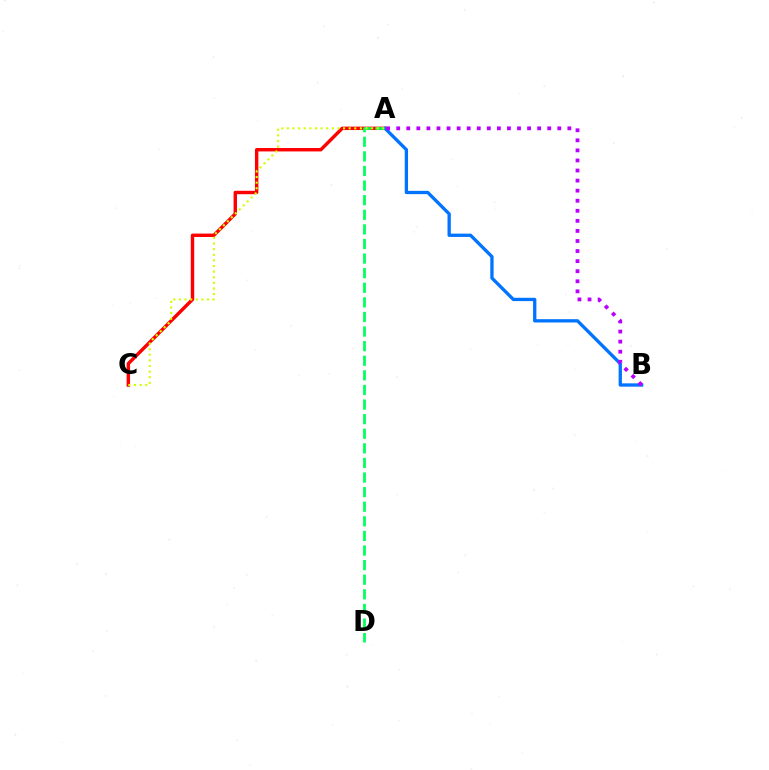{('A', 'C'): [{'color': '#ff0000', 'line_style': 'solid', 'thickness': 2.46}, {'color': '#d1ff00', 'line_style': 'dotted', 'thickness': 1.53}], ('A', 'D'): [{'color': '#00ff5c', 'line_style': 'dashed', 'thickness': 1.98}], ('A', 'B'): [{'color': '#0074ff', 'line_style': 'solid', 'thickness': 2.38}, {'color': '#b900ff', 'line_style': 'dotted', 'thickness': 2.74}]}